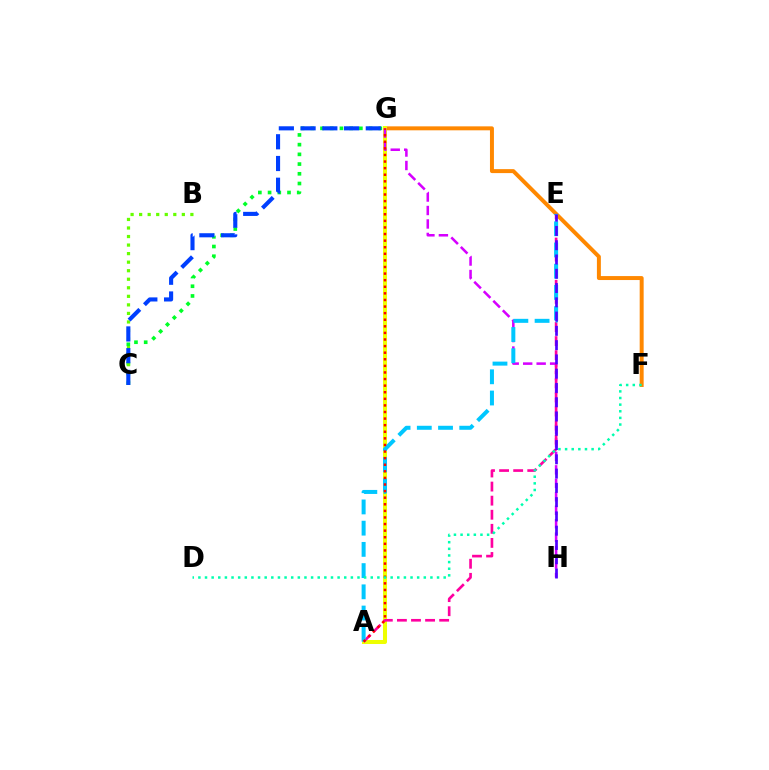{('C', 'G'): [{'color': '#00ff27', 'line_style': 'dotted', 'thickness': 2.64}, {'color': '#003fff', 'line_style': 'dashed', 'thickness': 2.95}], ('F', 'G'): [{'color': '#ff8800', 'line_style': 'solid', 'thickness': 2.85}], ('A', 'G'): [{'color': '#eeff00', 'line_style': 'solid', 'thickness': 2.89}, {'color': '#ff0000', 'line_style': 'dotted', 'thickness': 1.79}], ('G', 'H'): [{'color': '#d600ff', 'line_style': 'dashed', 'thickness': 1.83}], ('B', 'C'): [{'color': '#66ff00', 'line_style': 'dotted', 'thickness': 2.32}], ('A', 'E'): [{'color': '#ff00a0', 'line_style': 'dashed', 'thickness': 1.91}, {'color': '#00c7ff', 'line_style': 'dashed', 'thickness': 2.88}], ('D', 'F'): [{'color': '#00ffaf', 'line_style': 'dotted', 'thickness': 1.8}], ('E', 'H'): [{'color': '#4f00ff', 'line_style': 'dashed', 'thickness': 1.94}]}